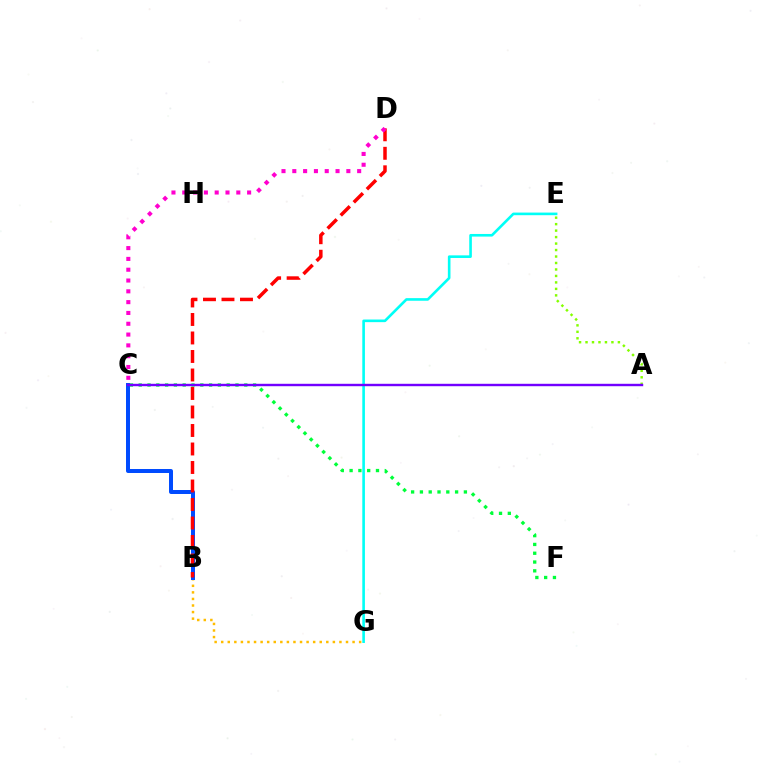{('B', 'G'): [{'color': '#ffbd00', 'line_style': 'dotted', 'thickness': 1.78}], ('E', 'G'): [{'color': '#00fff6', 'line_style': 'solid', 'thickness': 1.89}], ('B', 'C'): [{'color': '#004bff', 'line_style': 'solid', 'thickness': 2.87}], ('B', 'D'): [{'color': '#ff0000', 'line_style': 'dashed', 'thickness': 2.51}], ('A', 'E'): [{'color': '#84ff00', 'line_style': 'dotted', 'thickness': 1.76}], ('C', 'F'): [{'color': '#00ff39', 'line_style': 'dotted', 'thickness': 2.39}], ('A', 'C'): [{'color': '#7200ff', 'line_style': 'solid', 'thickness': 1.74}], ('C', 'D'): [{'color': '#ff00cf', 'line_style': 'dotted', 'thickness': 2.94}]}